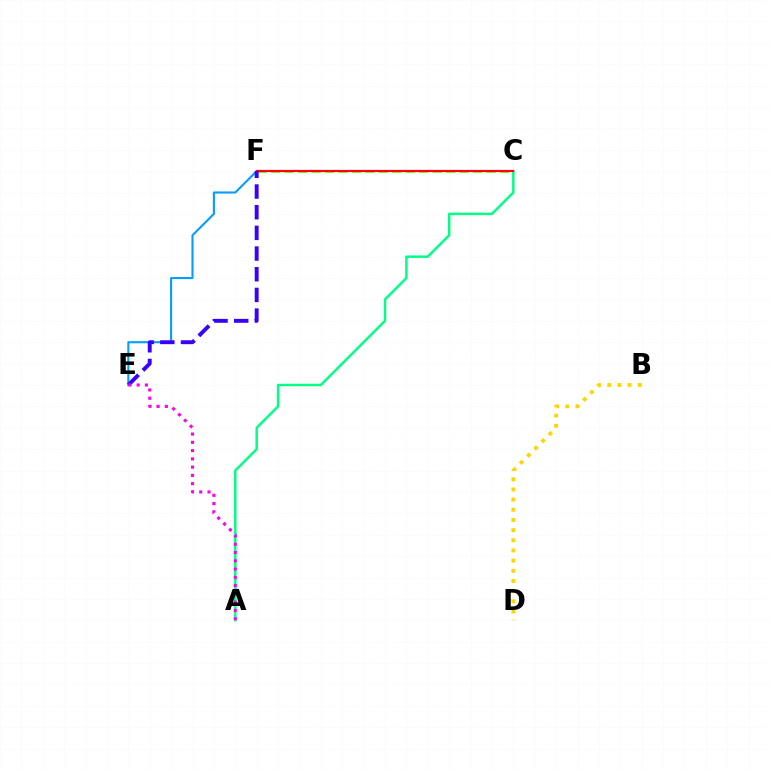{('A', 'C'): [{'color': '#00ff86', 'line_style': 'solid', 'thickness': 1.78}], ('B', 'D'): [{'color': '#ffd500', 'line_style': 'dotted', 'thickness': 2.76}], ('C', 'F'): [{'color': '#4fff00', 'line_style': 'dashed', 'thickness': 1.83}, {'color': '#ff0000', 'line_style': 'solid', 'thickness': 1.58}], ('E', 'F'): [{'color': '#009eff', 'line_style': 'solid', 'thickness': 1.5}, {'color': '#3700ff', 'line_style': 'dashed', 'thickness': 2.81}], ('A', 'E'): [{'color': '#ff00ed', 'line_style': 'dotted', 'thickness': 2.24}]}